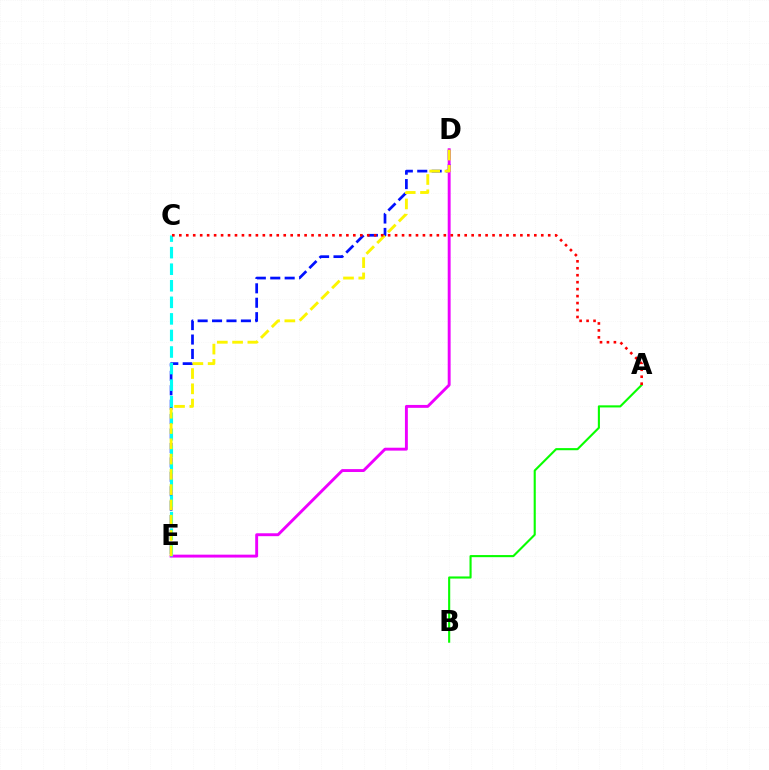{('D', 'E'): [{'color': '#0010ff', 'line_style': 'dashed', 'thickness': 1.96}, {'color': '#ee00ff', 'line_style': 'solid', 'thickness': 2.09}, {'color': '#fcf500', 'line_style': 'dashed', 'thickness': 2.08}], ('A', 'B'): [{'color': '#08ff00', 'line_style': 'solid', 'thickness': 1.52}], ('C', 'E'): [{'color': '#00fff6', 'line_style': 'dashed', 'thickness': 2.25}], ('A', 'C'): [{'color': '#ff0000', 'line_style': 'dotted', 'thickness': 1.89}]}